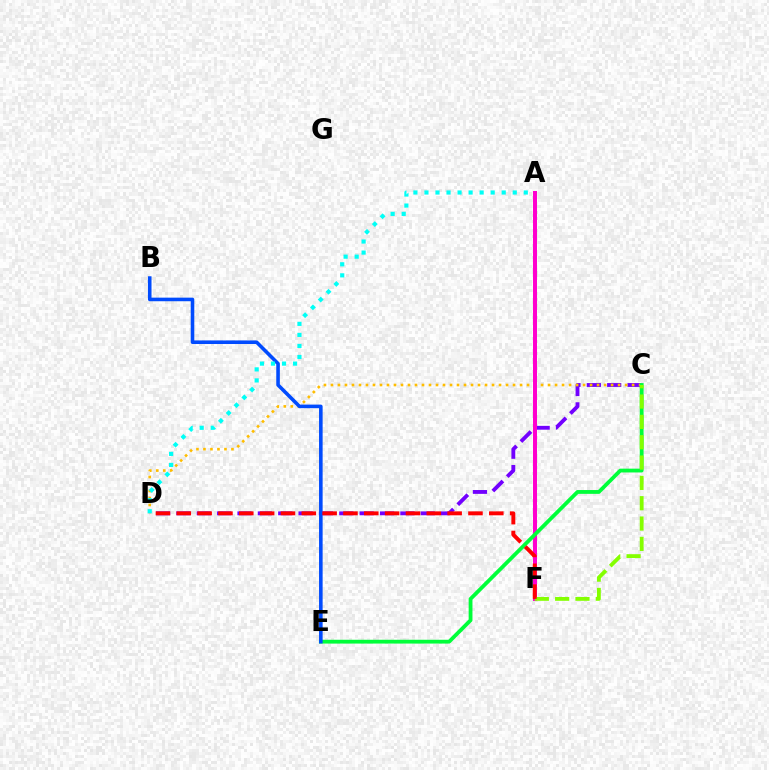{('C', 'D'): [{'color': '#7200ff', 'line_style': 'dashed', 'thickness': 2.77}, {'color': '#ffbd00', 'line_style': 'dotted', 'thickness': 1.9}], ('A', 'F'): [{'color': '#ff00cf', 'line_style': 'solid', 'thickness': 2.89}], ('C', 'E'): [{'color': '#00ff39', 'line_style': 'solid', 'thickness': 2.74}], ('B', 'E'): [{'color': '#004bff', 'line_style': 'solid', 'thickness': 2.58}], ('A', 'D'): [{'color': '#00fff6', 'line_style': 'dotted', 'thickness': 3.0}], ('C', 'F'): [{'color': '#84ff00', 'line_style': 'dashed', 'thickness': 2.76}], ('D', 'F'): [{'color': '#ff0000', 'line_style': 'dashed', 'thickness': 2.83}]}